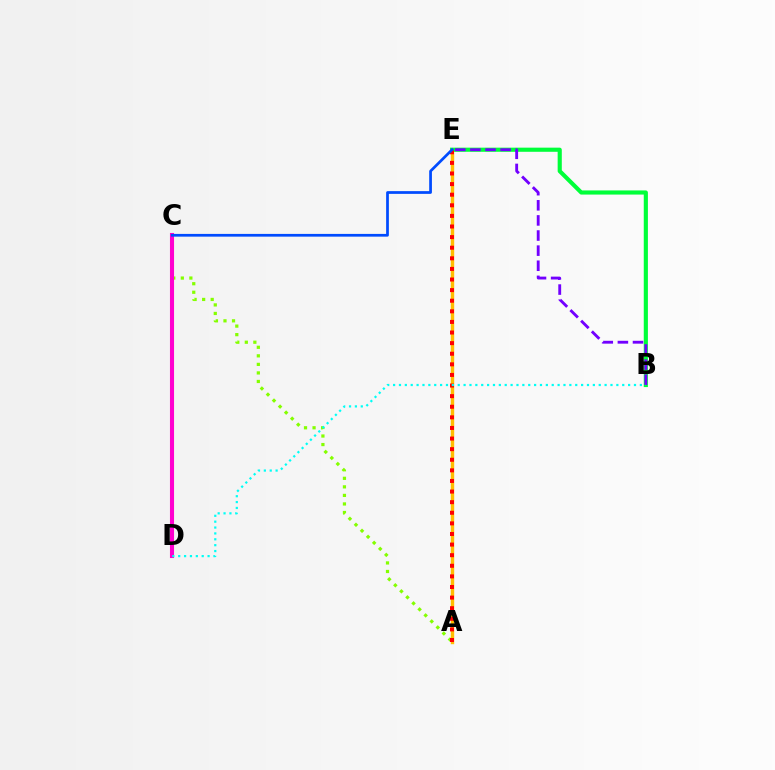{('A', 'C'): [{'color': '#84ff00', 'line_style': 'dotted', 'thickness': 2.32}], ('A', 'E'): [{'color': '#ffbd00', 'line_style': 'solid', 'thickness': 2.45}, {'color': '#ff0000', 'line_style': 'dotted', 'thickness': 2.88}], ('B', 'E'): [{'color': '#00ff39', 'line_style': 'solid', 'thickness': 2.98}, {'color': '#7200ff', 'line_style': 'dashed', 'thickness': 2.05}], ('C', 'D'): [{'color': '#ff00cf', 'line_style': 'solid', 'thickness': 2.94}], ('C', 'E'): [{'color': '#004bff', 'line_style': 'solid', 'thickness': 1.97}], ('B', 'D'): [{'color': '#00fff6', 'line_style': 'dotted', 'thickness': 1.6}]}